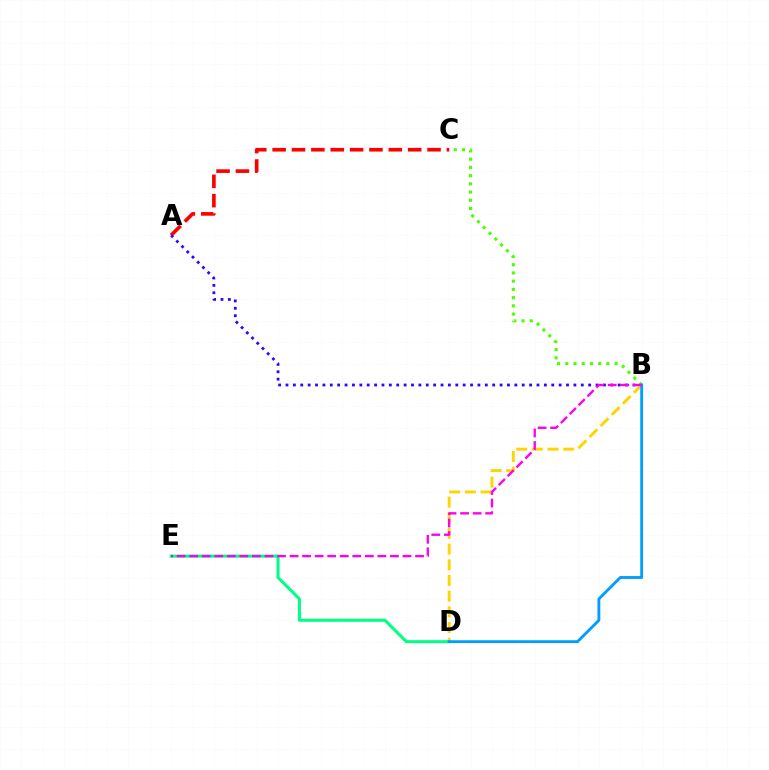{('A', 'C'): [{'color': '#ff0000', 'line_style': 'dashed', 'thickness': 2.63}], ('A', 'B'): [{'color': '#3700ff', 'line_style': 'dotted', 'thickness': 2.01}], ('B', 'D'): [{'color': '#ffd500', 'line_style': 'dashed', 'thickness': 2.13}, {'color': '#009eff', 'line_style': 'solid', 'thickness': 2.05}], ('D', 'E'): [{'color': '#00ff86', 'line_style': 'solid', 'thickness': 2.18}], ('B', 'C'): [{'color': '#4fff00', 'line_style': 'dotted', 'thickness': 2.23}], ('B', 'E'): [{'color': '#ff00ed', 'line_style': 'dashed', 'thickness': 1.7}]}